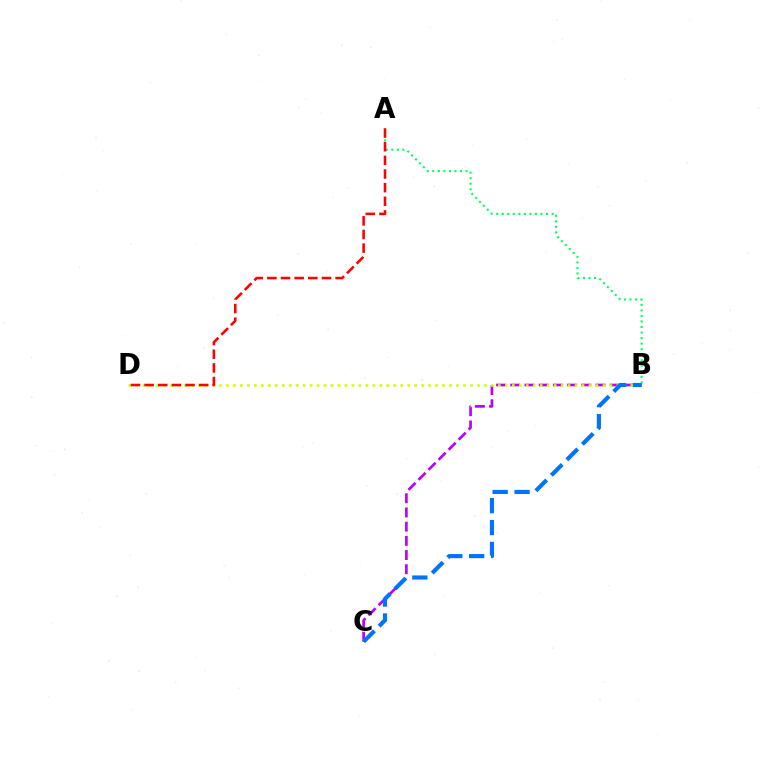{('B', 'C'): [{'color': '#b900ff', 'line_style': 'dashed', 'thickness': 1.93}, {'color': '#0074ff', 'line_style': 'dashed', 'thickness': 2.98}], ('A', 'B'): [{'color': '#00ff5c', 'line_style': 'dotted', 'thickness': 1.5}], ('B', 'D'): [{'color': '#d1ff00', 'line_style': 'dotted', 'thickness': 1.89}], ('A', 'D'): [{'color': '#ff0000', 'line_style': 'dashed', 'thickness': 1.85}]}